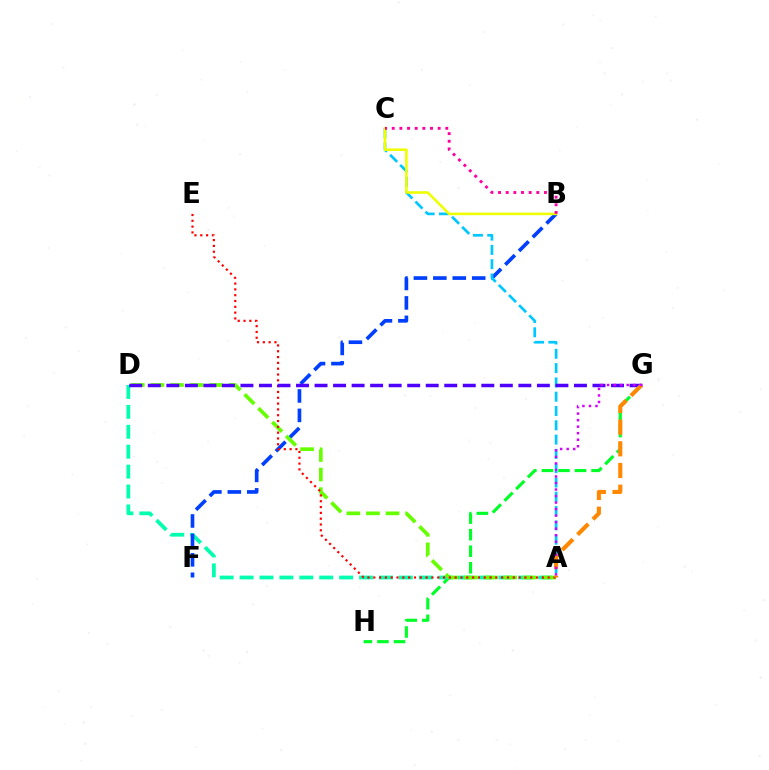{('G', 'H'): [{'color': '#00ff27', 'line_style': 'dashed', 'thickness': 2.25}], ('A', 'D'): [{'color': '#00ffaf', 'line_style': 'dashed', 'thickness': 2.7}, {'color': '#66ff00', 'line_style': 'dashed', 'thickness': 2.66}], ('B', 'F'): [{'color': '#003fff', 'line_style': 'dashed', 'thickness': 2.64}], ('A', 'C'): [{'color': '#00c7ff', 'line_style': 'dashed', 'thickness': 1.94}], ('A', 'E'): [{'color': '#ff0000', 'line_style': 'dotted', 'thickness': 1.58}], ('B', 'C'): [{'color': '#eeff00', 'line_style': 'solid', 'thickness': 1.86}, {'color': '#ff00a0', 'line_style': 'dotted', 'thickness': 2.08}], ('D', 'G'): [{'color': '#4f00ff', 'line_style': 'dashed', 'thickness': 2.52}], ('A', 'G'): [{'color': '#ff8800', 'line_style': 'dashed', 'thickness': 2.95}, {'color': '#d600ff', 'line_style': 'dotted', 'thickness': 1.77}]}